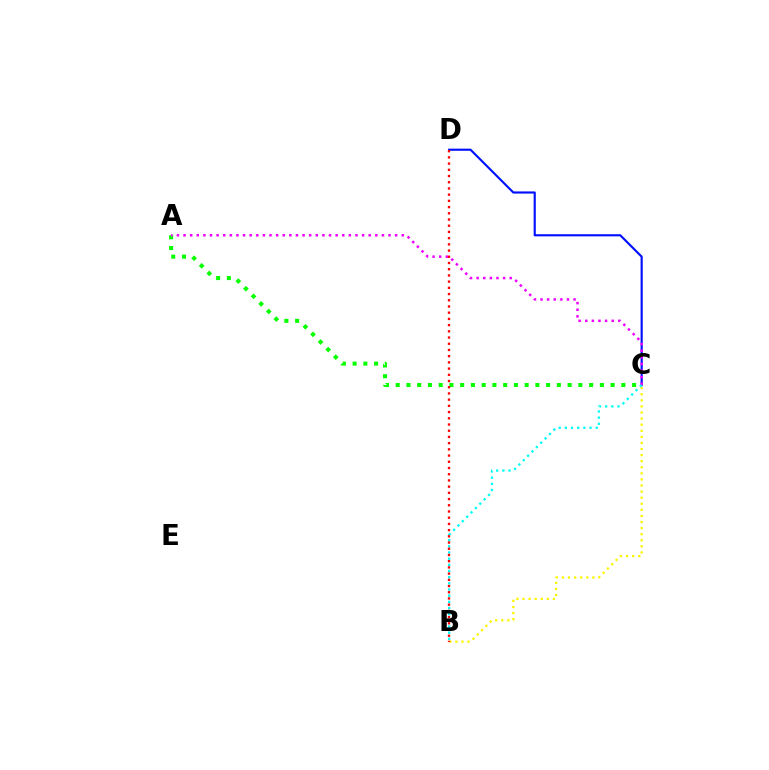{('C', 'D'): [{'color': '#0010ff', 'line_style': 'solid', 'thickness': 1.55}], ('B', 'C'): [{'color': '#fcf500', 'line_style': 'dotted', 'thickness': 1.65}, {'color': '#00fff6', 'line_style': 'dotted', 'thickness': 1.68}], ('A', 'C'): [{'color': '#08ff00', 'line_style': 'dotted', 'thickness': 2.92}, {'color': '#ee00ff', 'line_style': 'dotted', 'thickness': 1.8}], ('B', 'D'): [{'color': '#ff0000', 'line_style': 'dotted', 'thickness': 1.69}]}